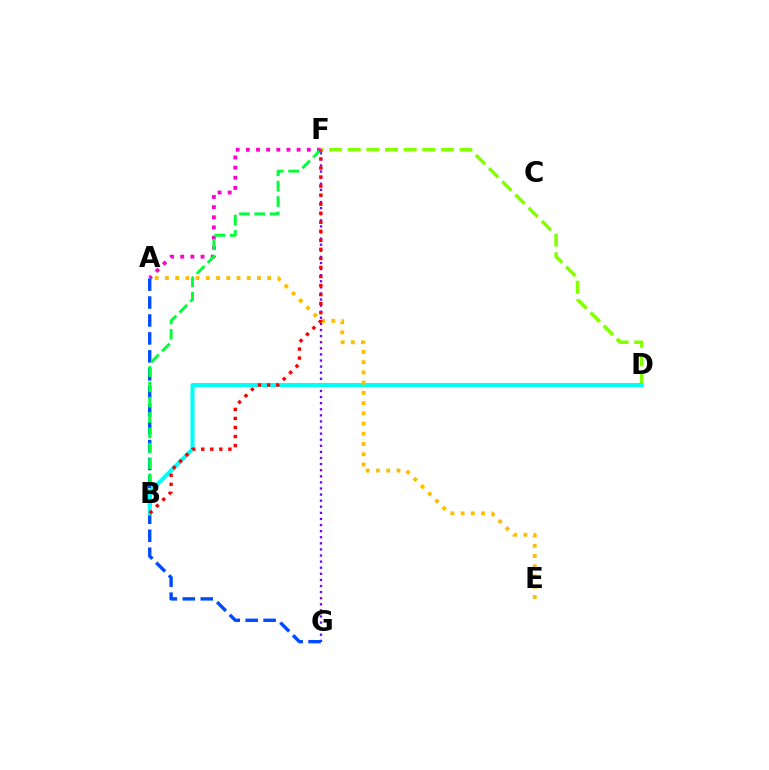{('D', 'F'): [{'color': '#84ff00', 'line_style': 'dashed', 'thickness': 2.53}], ('A', 'F'): [{'color': '#ff00cf', 'line_style': 'dotted', 'thickness': 2.76}], ('F', 'G'): [{'color': '#7200ff', 'line_style': 'dotted', 'thickness': 1.66}], ('A', 'G'): [{'color': '#004bff', 'line_style': 'dashed', 'thickness': 2.44}], ('B', 'F'): [{'color': '#00ff39', 'line_style': 'dashed', 'thickness': 2.08}, {'color': '#ff0000', 'line_style': 'dotted', 'thickness': 2.46}], ('B', 'D'): [{'color': '#00fff6', 'line_style': 'solid', 'thickness': 2.92}], ('A', 'E'): [{'color': '#ffbd00', 'line_style': 'dotted', 'thickness': 2.78}]}